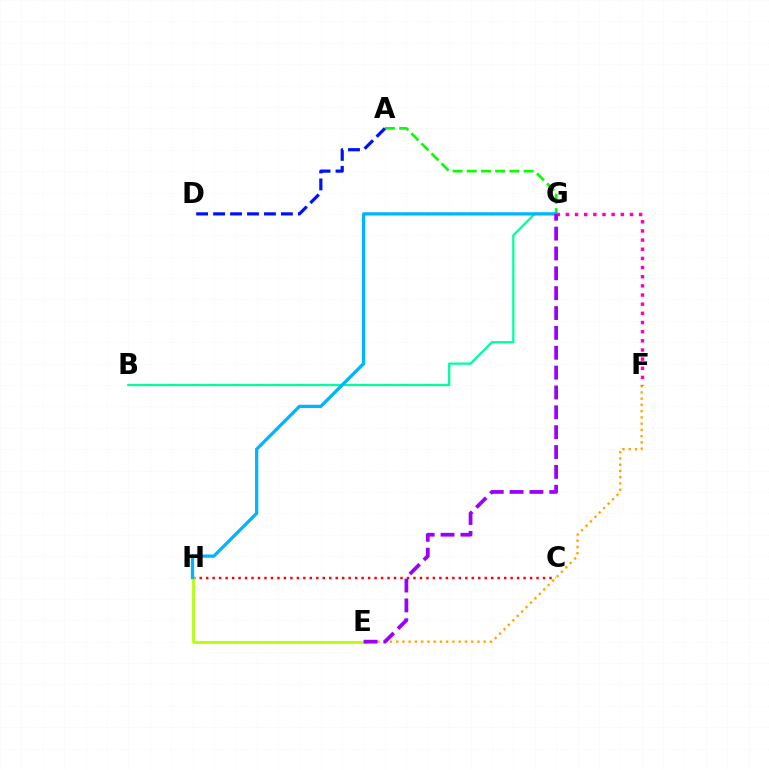{('B', 'G'): [{'color': '#00ff9d', 'line_style': 'solid', 'thickness': 1.64}], ('E', 'F'): [{'color': '#ffa500', 'line_style': 'dotted', 'thickness': 1.7}], ('F', 'G'): [{'color': '#ff00bd', 'line_style': 'dotted', 'thickness': 2.49}], ('C', 'H'): [{'color': '#ff0000', 'line_style': 'dotted', 'thickness': 1.76}], ('E', 'H'): [{'color': '#b3ff00', 'line_style': 'solid', 'thickness': 1.92}], ('A', 'G'): [{'color': '#08ff00', 'line_style': 'dashed', 'thickness': 1.93}], ('A', 'D'): [{'color': '#0010ff', 'line_style': 'dashed', 'thickness': 2.3}], ('G', 'H'): [{'color': '#00b5ff', 'line_style': 'solid', 'thickness': 2.36}], ('E', 'G'): [{'color': '#9b00ff', 'line_style': 'dashed', 'thickness': 2.7}]}